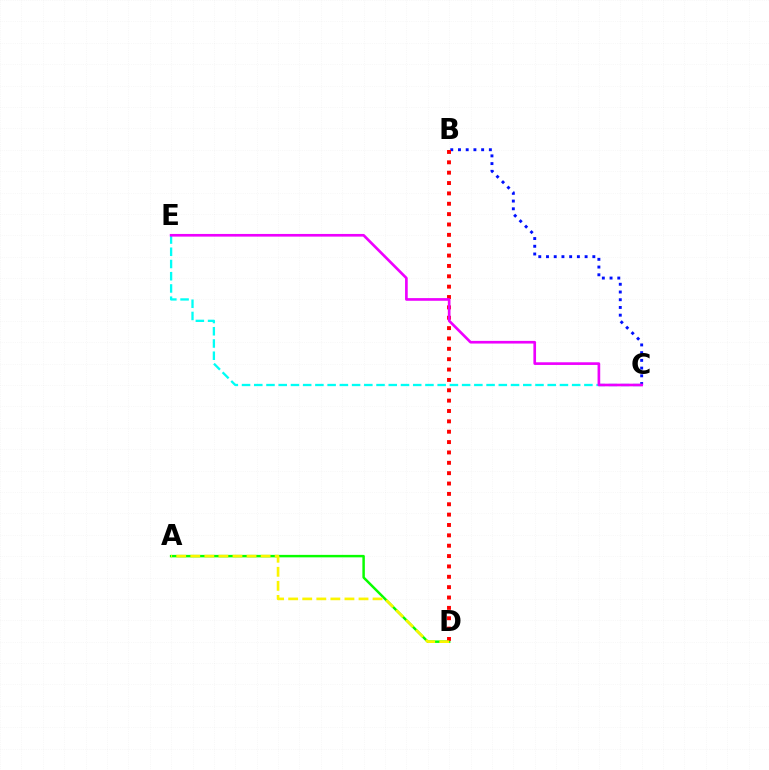{('B', 'C'): [{'color': '#0010ff', 'line_style': 'dotted', 'thickness': 2.1}], ('C', 'E'): [{'color': '#00fff6', 'line_style': 'dashed', 'thickness': 1.66}, {'color': '#ee00ff', 'line_style': 'solid', 'thickness': 1.92}], ('A', 'D'): [{'color': '#08ff00', 'line_style': 'solid', 'thickness': 1.78}, {'color': '#fcf500', 'line_style': 'dashed', 'thickness': 1.91}], ('B', 'D'): [{'color': '#ff0000', 'line_style': 'dotted', 'thickness': 2.82}]}